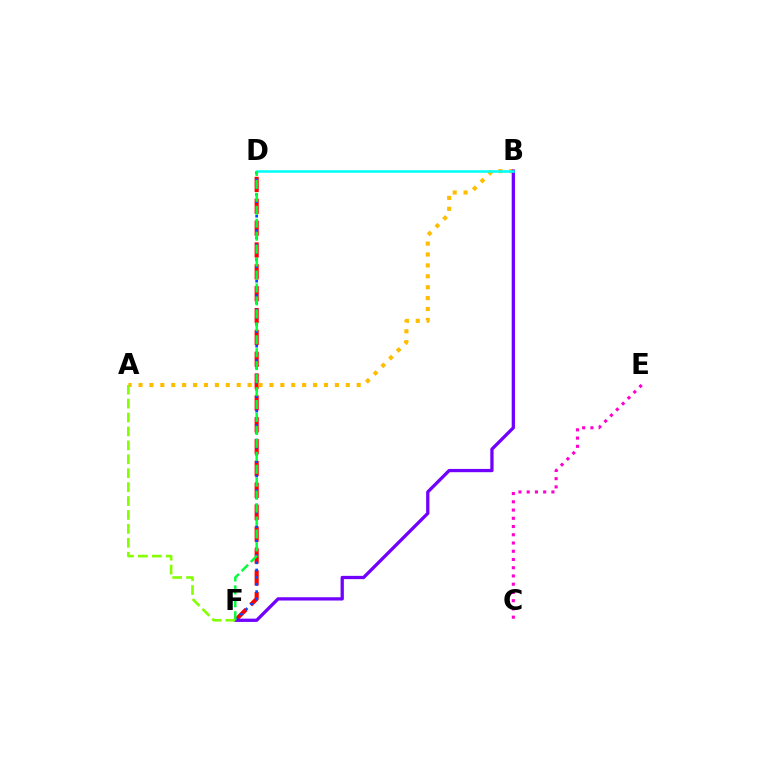{('D', 'F'): [{'color': '#ff0000', 'line_style': 'dashed', 'thickness': 2.97}, {'color': '#004bff', 'line_style': 'dotted', 'thickness': 1.96}, {'color': '#00ff39', 'line_style': 'dashed', 'thickness': 1.76}], ('A', 'B'): [{'color': '#ffbd00', 'line_style': 'dotted', 'thickness': 2.96}], ('B', 'F'): [{'color': '#7200ff', 'line_style': 'solid', 'thickness': 2.36}], ('B', 'D'): [{'color': '#00fff6', 'line_style': 'solid', 'thickness': 1.84}], ('C', 'E'): [{'color': '#ff00cf', 'line_style': 'dotted', 'thickness': 2.24}], ('A', 'F'): [{'color': '#84ff00', 'line_style': 'dashed', 'thickness': 1.89}]}